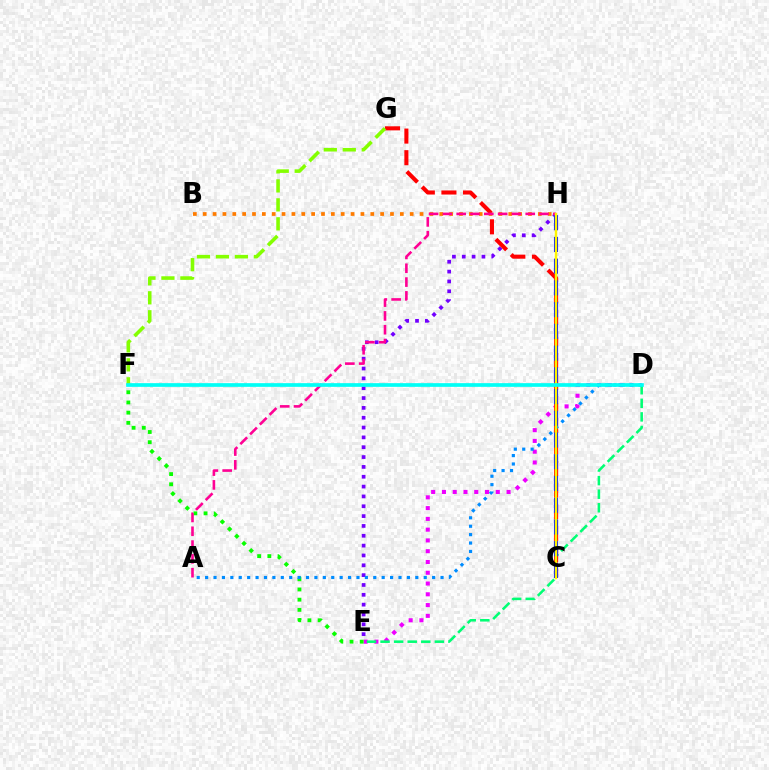{('D', 'E'): [{'color': '#ee00ff', 'line_style': 'dotted', 'thickness': 2.93}, {'color': '#00ff74', 'line_style': 'dashed', 'thickness': 1.84}], ('B', 'H'): [{'color': '#ff7c00', 'line_style': 'dotted', 'thickness': 2.68}], ('E', 'H'): [{'color': '#7200ff', 'line_style': 'dotted', 'thickness': 2.67}], ('C', 'G'): [{'color': '#ff0000', 'line_style': 'dashed', 'thickness': 2.93}], ('E', 'F'): [{'color': '#08ff00', 'line_style': 'dotted', 'thickness': 2.77}], ('C', 'H'): [{'color': '#0010ff', 'line_style': 'dashed', 'thickness': 2.95}, {'color': '#fcf500', 'line_style': 'solid', 'thickness': 1.74}], ('A', 'H'): [{'color': '#ff0094', 'line_style': 'dashed', 'thickness': 1.88}], ('A', 'D'): [{'color': '#008cff', 'line_style': 'dotted', 'thickness': 2.28}], ('F', 'G'): [{'color': '#84ff00', 'line_style': 'dashed', 'thickness': 2.58}], ('D', 'F'): [{'color': '#00fff6', 'line_style': 'solid', 'thickness': 2.66}]}